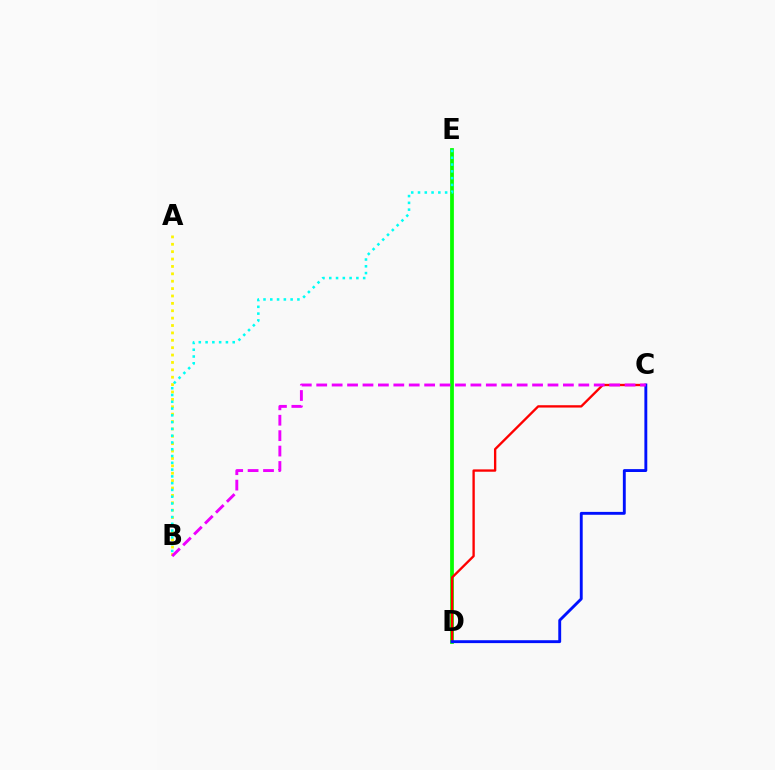{('A', 'B'): [{'color': '#fcf500', 'line_style': 'dotted', 'thickness': 2.01}], ('D', 'E'): [{'color': '#08ff00', 'line_style': 'solid', 'thickness': 2.72}], ('B', 'E'): [{'color': '#00fff6', 'line_style': 'dotted', 'thickness': 1.84}], ('C', 'D'): [{'color': '#ff0000', 'line_style': 'solid', 'thickness': 1.69}, {'color': '#0010ff', 'line_style': 'solid', 'thickness': 2.07}], ('B', 'C'): [{'color': '#ee00ff', 'line_style': 'dashed', 'thickness': 2.09}]}